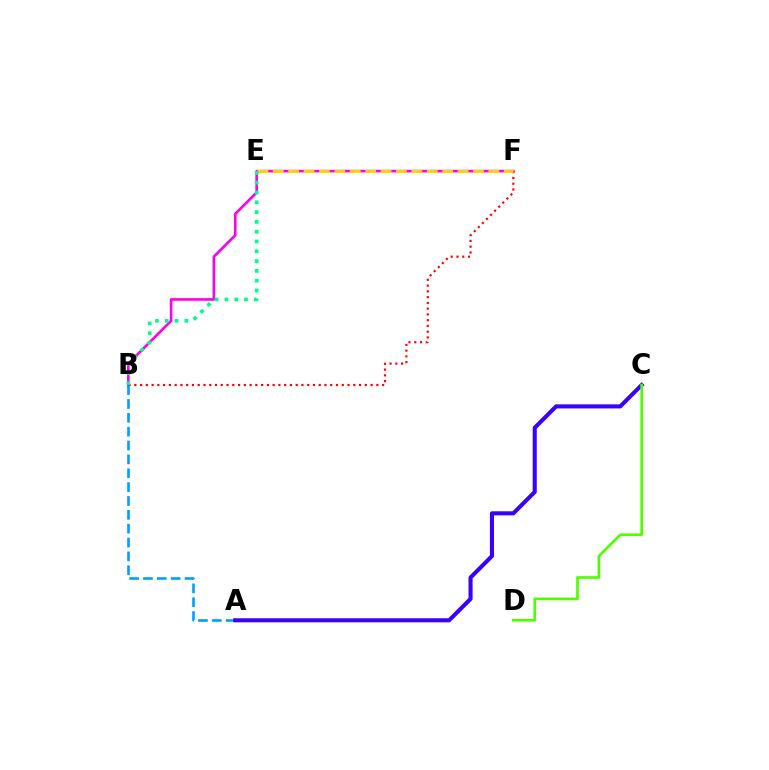{('B', 'F'): [{'color': '#ff00ed', 'line_style': 'solid', 'thickness': 1.9}, {'color': '#ff0000', 'line_style': 'dotted', 'thickness': 1.57}], ('E', 'F'): [{'color': '#ffd500', 'line_style': 'dashed', 'thickness': 2.09}], ('A', 'B'): [{'color': '#009eff', 'line_style': 'dashed', 'thickness': 1.88}], ('B', 'E'): [{'color': '#00ff86', 'line_style': 'dotted', 'thickness': 2.66}], ('A', 'C'): [{'color': '#3700ff', 'line_style': 'solid', 'thickness': 2.93}], ('C', 'D'): [{'color': '#4fff00', 'line_style': 'solid', 'thickness': 1.92}]}